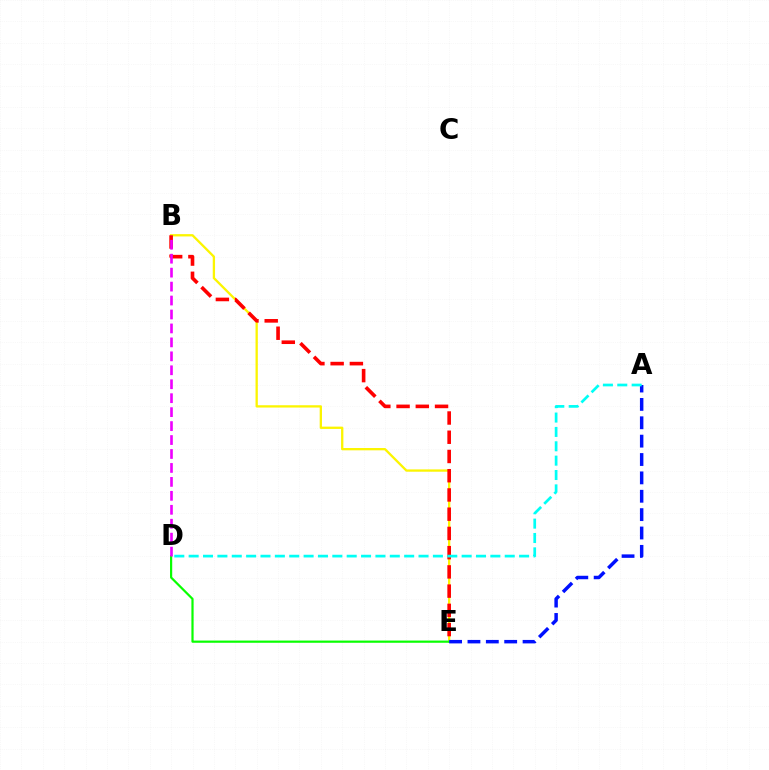{('B', 'E'): [{'color': '#fcf500', 'line_style': 'solid', 'thickness': 1.66}, {'color': '#ff0000', 'line_style': 'dashed', 'thickness': 2.61}], ('D', 'E'): [{'color': '#08ff00', 'line_style': 'solid', 'thickness': 1.58}], ('A', 'E'): [{'color': '#0010ff', 'line_style': 'dashed', 'thickness': 2.5}], ('A', 'D'): [{'color': '#00fff6', 'line_style': 'dashed', 'thickness': 1.95}], ('B', 'D'): [{'color': '#ee00ff', 'line_style': 'dashed', 'thickness': 1.9}]}